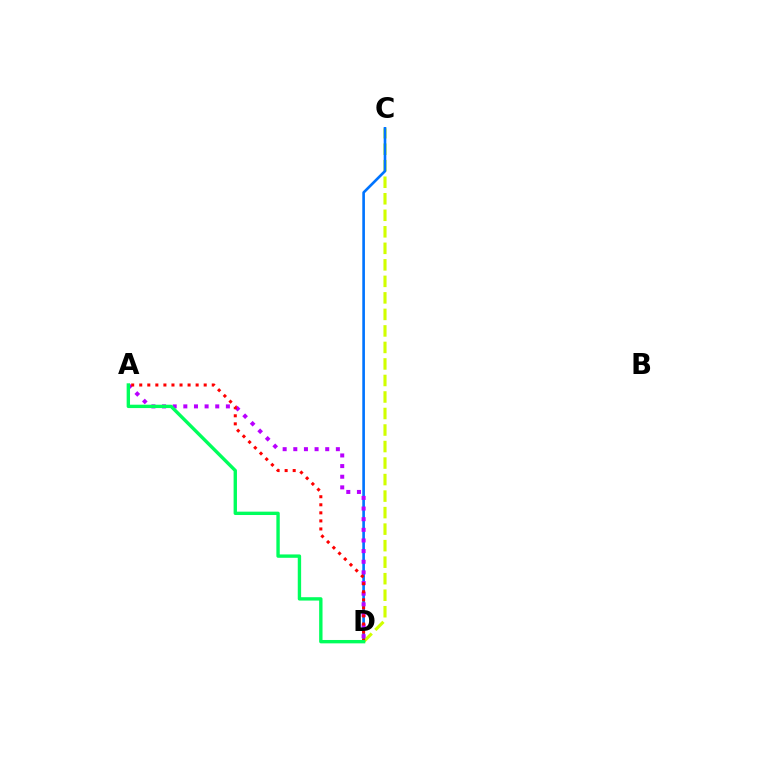{('C', 'D'): [{'color': '#d1ff00', 'line_style': 'dashed', 'thickness': 2.24}, {'color': '#0074ff', 'line_style': 'solid', 'thickness': 1.91}], ('A', 'D'): [{'color': '#b900ff', 'line_style': 'dotted', 'thickness': 2.89}, {'color': '#ff0000', 'line_style': 'dotted', 'thickness': 2.19}, {'color': '#00ff5c', 'line_style': 'solid', 'thickness': 2.43}]}